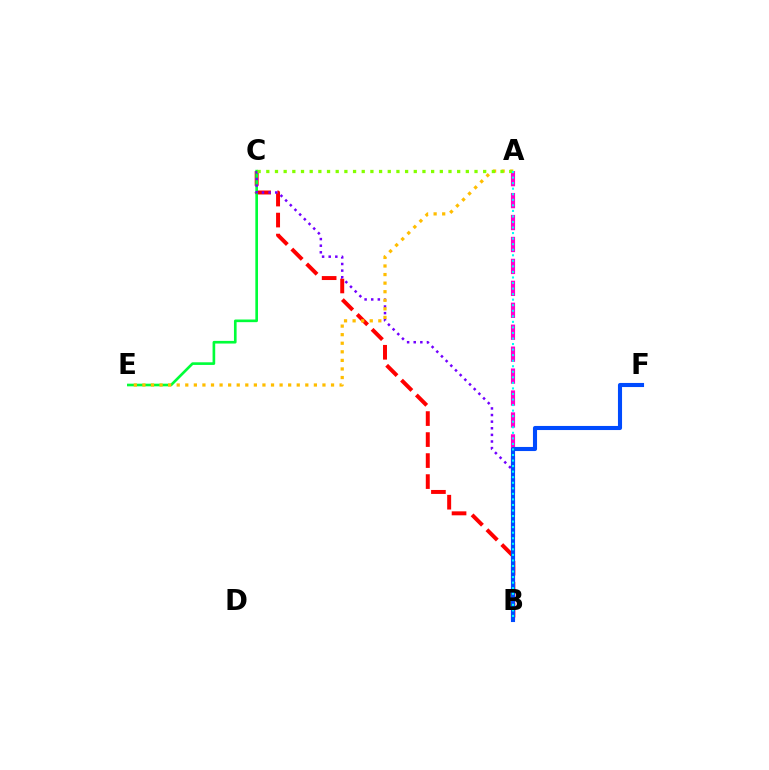{('B', 'C'): [{'color': '#ff0000', 'line_style': 'dashed', 'thickness': 2.85}, {'color': '#7200ff', 'line_style': 'dotted', 'thickness': 1.8}], ('A', 'B'): [{'color': '#ff00cf', 'line_style': 'dashed', 'thickness': 2.98}, {'color': '#00fff6', 'line_style': 'dotted', 'thickness': 1.51}], ('C', 'E'): [{'color': '#00ff39', 'line_style': 'solid', 'thickness': 1.91}], ('A', 'E'): [{'color': '#ffbd00', 'line_style': 'dotted', 'thickness': 2.33}], ('A', 'C'): [{'color': '#84ff00', 'line_style': 'dotted', 'thickness': 2.36}], ('B', 'F'): [{'color': '#004bff', 'line_style': 'solid', 'thickness': 2.95}]}